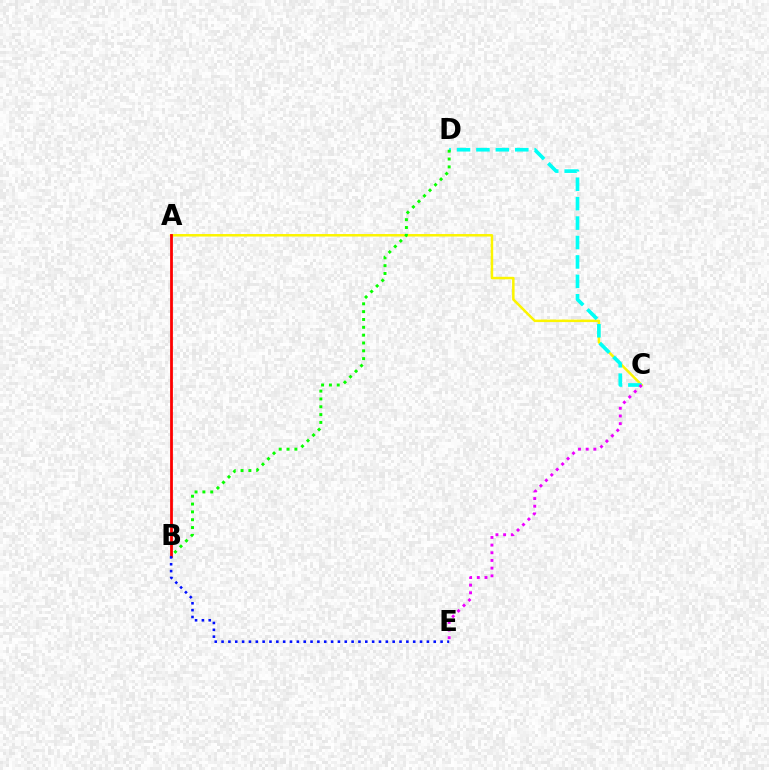{('A', 'C'): [{'color': '#fcf500', 'line_style': 'solid', 'thickness': 1.81}], ('C', 'D'): [{'color': '#00fff6', 'line_style': 'dashed', 'thickness': 2.64}], ('C', 'E'): [{'color': '#ee00ff', 'line_style': 'dotted', 'thickness': 2.09}], ('A', 'B'): [{'color': '#ff0000', 'line_style': 'solid', 'thickness': 2.01}], ('B', 'E'): [{'color': '#0010ff', 'line_style': 'dotted', 'thickness': 1.86}], ('B', 'D'): [{'color': '#08ff00', 'line_style': 'dotted', 'thickness': 2.13}]}